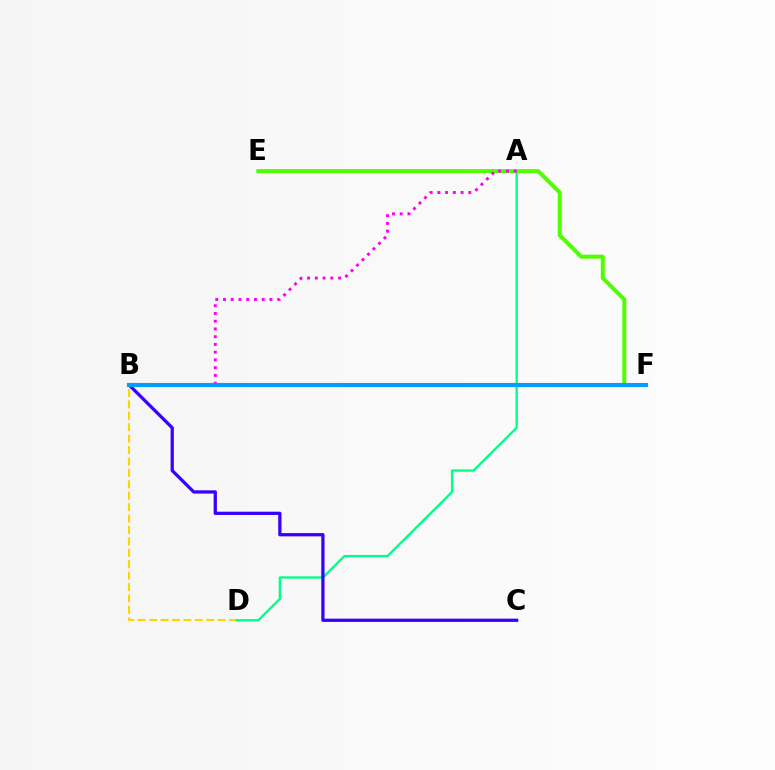{('B', 'D'): [{'color': '#ffd500', 'line_style': 'dashed', 'thickness': 1.55}], ('A', 'D'): [{'color': '#00ff86', 'line_style': 'solid', 'thickness': 1.68}], ('B', 'F'): [{'color': '#ff0000', 'line_style': 'solid', 'thickness': 1.98}, {'color': '#009eff', 'line_style': 'solid', 'thickness': 2.96}], ('B', 'C'): [{'color': '#3700ff', 'line_style': 'solid', 'thickness': 2.35}], ('E', 'F'): [{'color': '#4fff00', 'line_style': 'solid', 'thickness': 2.88}], ('A', 'B'): [{'color': '#ff00ed', 'line_style': 'dotted', 'thickness': 2.1}]}